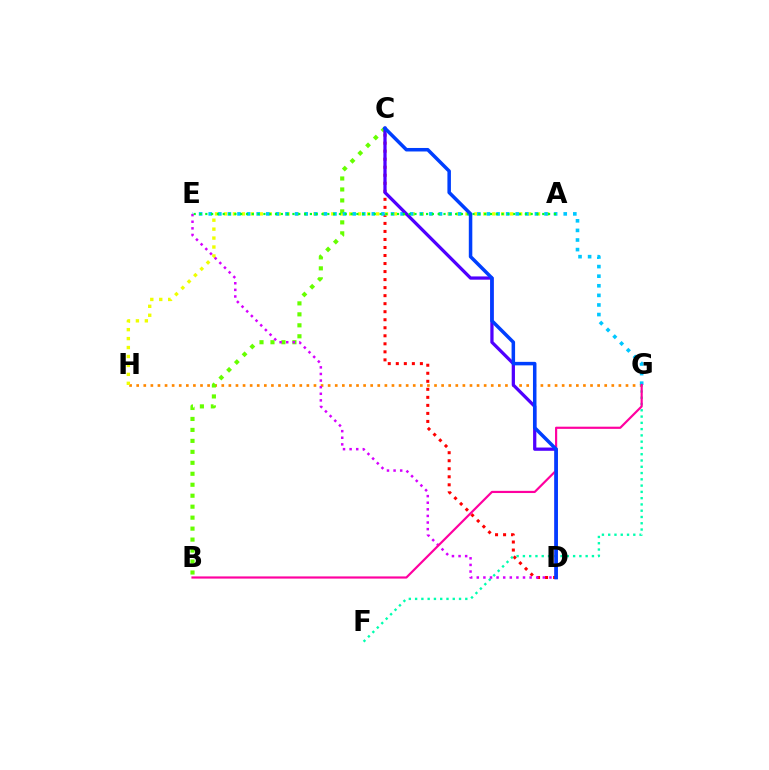{('G', 'H'): [{'color': '#ff8800', 'line_style': 'dotted', 'thickness': 1.93}], ('C', 'D'): [{'color': '#ff0000', 'line_style': 'dotted', 'thickness': 2.18}, {'color': '#4f00ff', 'line_style': 'solid', 'thickness': 2.34}, {'color': '#003fff', 'line_style': 'solid', 'thickness': 2.53}], ('A', 'H'): [{'color': '#eeff00', 'line_style': 'dotted', 'thickness': 2.43}], ('B', 'C'): [{'color': '#66ff00', 'line_style': 'dotted', 'thickness': 2.98}], ('E', 'G'): [{'color': '#00c7ff', 'line_style': 'dotted', 'thickness': 2.61}], ('F', 'G'): [{'color': '#00ffaf', 'line_style': 'dotted', 'thickness': 1.71}], ('D', 'E'): [{'color': '#d600ff', 'line_style': 'dotted', 'thickness': 1.79}], ('A', 'E'): [{'color': '#00ff27', 'line_style': 'dotted', 'thickness': 1.58}], ('B', 'G'): [{'color': '#ff00a0', 'line_style': 'solid', 'thickness': 1.57}]}